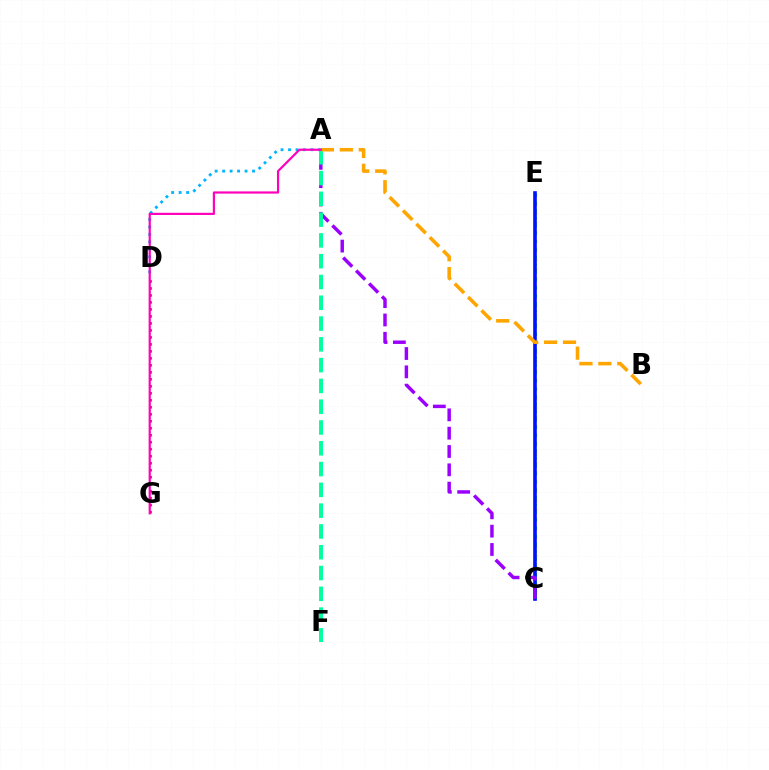{('A', 'D'): [{'color': '#00b5ff', 'line_style': 'dotted', 'thickness': 2.03}], ('C', 'E'): [{'color': '#b3ff00', 'line_style': 'dotted', 'thickness': 2.51}, {'color': '#08ff00', 'line_style': 'dotted', 'thickness': 2.11}, {'color': '#0010ff', 'line_style': 'solid', 'thickness': 2.6}], ('D', 'G'): [{'color': '#ff0000', 'line_style': 'dotted', 'thickness': 1.9}], ('A', 'C'): [{'color': '#9b00ff', 'line_style': 'dashed', 'thickness': 2.49}], ('A', 'F'): [{'color': '#00ff9d', 'line_style': 'dashed', 'thickness': 2.82}], ('A', 'B'): [{'color': '#ffa500', 'line_style': 'dashed', 'thickness': 2.57}], ('A', 'G'): [{'color': '#ff00bd', 'line_style': 'solid', 'thickness': 1.57}]}